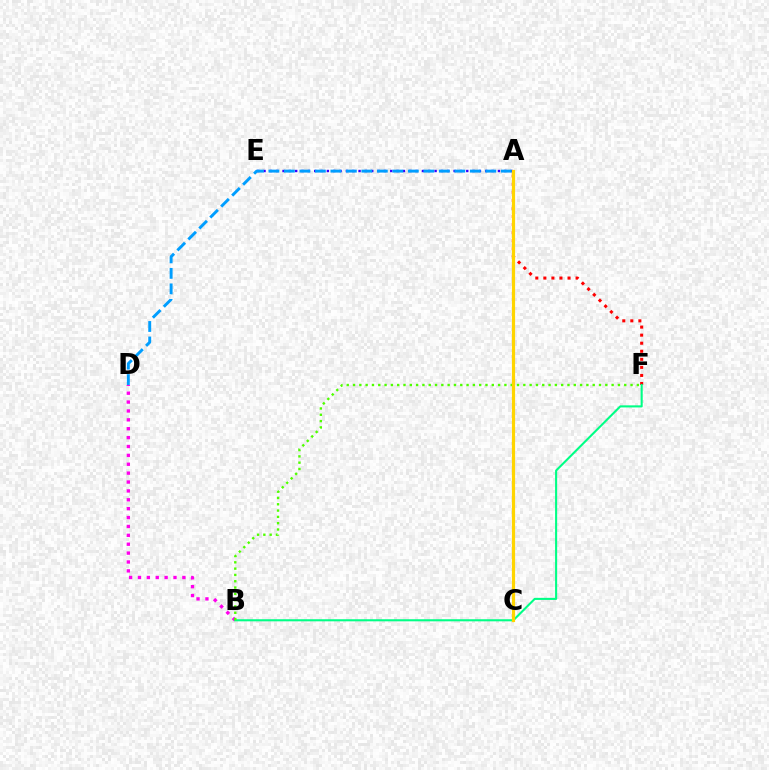{('A', 'E'): [{'color': '#3700ff', 'line_style': 'dotted', 'thickness': 1.72}], ('A', 'D'): [{'color': '#009eff', 'line_style': 'dashed', 'thickness': 2.1}], ('B', 'D'): [{'color': '#ff00ed', 'line_style': 'dotted', 'thickness': 2.41}], ('A', 'F'): [{'color': '#ff0000', 'line_style': 'dotted', 'thickness': 2.19}], ('B', 'F'): [{'color': '#00ff86', 'line_style': 'solid', 'thickness': 1.5}, {'color': '#4fff00', 'line_style': 'dotted', 'thickness': 1.71}], ('A', 'C'): [{'color': '#ffd500', 'line_style': 'solid', 'thickness': 2.3}]}